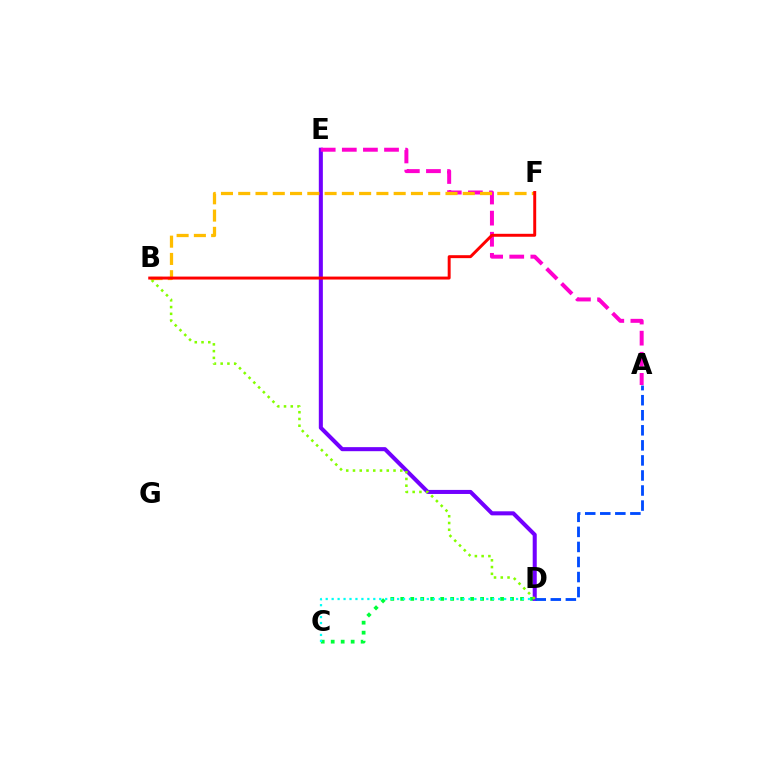{('C', 'D'): [{'color': '#00ff39', 'line_style': 'dotted', 'thickness': 2.71}, {'color': '#00fff6', 'line_style': 'dotted', 'thickness': 1.62}], ('D', 'E'): [{'color': '#7200ff', 'line_style': 'solid', 'thickness': 2.92}], ('A', 'D'): [{'color': '#004bff', 'line_style': 'dashed', 'thickness': 2.04}], ('A', 'E'): [{'color': '#ff00cf', 'line_style': 'dashed', 'thickness': 2.87}], ('B', 'D'): [{'color': '#84ff00', 'line_style': 'dotted', 'thickness': 1.84}], ('B', 'F'): [{'color': '#ffbd00', 'line_style': 'dashed', 'thickness': 2.35}, {'color': '#ff0000', 'line_style': 'solid', 'thickness': 2.12}]}